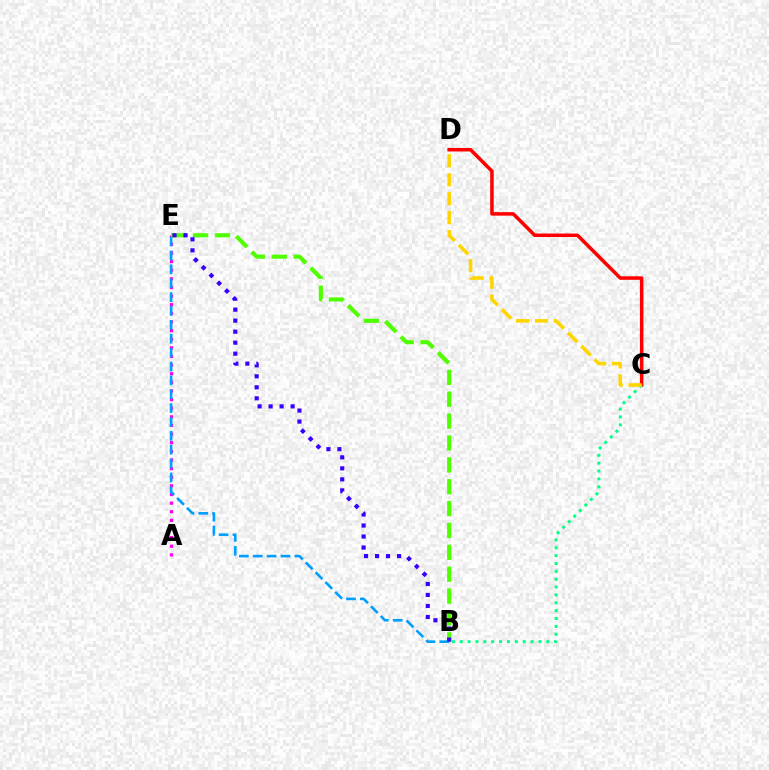{('A', 'E'): [{'color': '#ff00ed', 'line_style': 'dotted', 'thickness': 2.34}], ('B', 'E'): [{'color': '#009eff', 'line_style': 'dashed', 'thickness': 1.89}, {'color': '#4fff00', 'line_style': 'dashed', 'thickness': 2.97}, {'color': '#3700ff', 'line_style': 'dotted', 'thickness': 2.99}], ('C', 'D'): [{'color': '#ff0000', 'line_style': 'solid', 'thickness': 2.53}, {'color': '#ffd500', 'line_style': 'dashed', 'thickness': 2.57}], ('B', 'C'): [{'color': '#00ff86', 'line_style': 'dotted', 'thickness': 2.14}]}